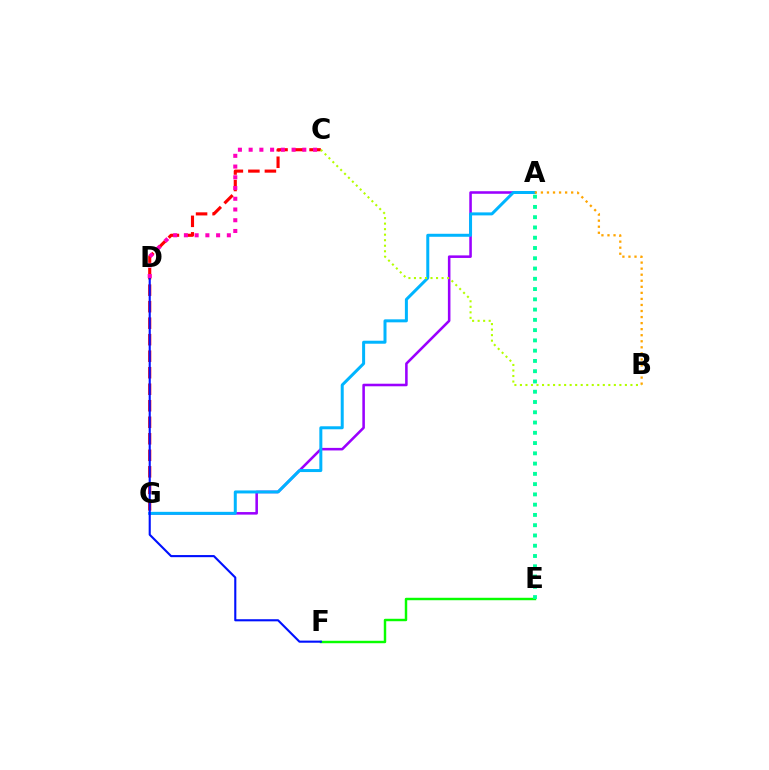{('C', 'G'): [{'color': '#ff0000', 'line_style': 'dashed', 'thickness': 2.24}], ('A', 'G'): [{'color': '#9b00ff', 'line_style': 'solid', 'thickness': 1.84}, {'color': '#00b5ff', 'line_style': 'solid', 'thickness': 2.16}], ('E', 'F'): [{'color': '#08ff00', 'line_style': 'solid', 'thickness': 1.76}], ('D', 'F'): [{'color': '#0010ff', 'line_style': 'solid', 'thickness': 1.52}], ('A', 'E'): [{'color': '#00ff9d', 'line_style': 'dotted', 'thickness': 2.79}], ('B', 'C'): [{'color': '#b3ff00', 'line_style': 'dotted', 'thickness': 1.5}], ('C', 'D'): [{'color': '#ff00bd', 'line_style': 'dotted', 'thickness': 2.92}], ('A', 'B'): [{'color': '#ffa500', 'line_style': 'dotted', 'thickness': 1.64}]}